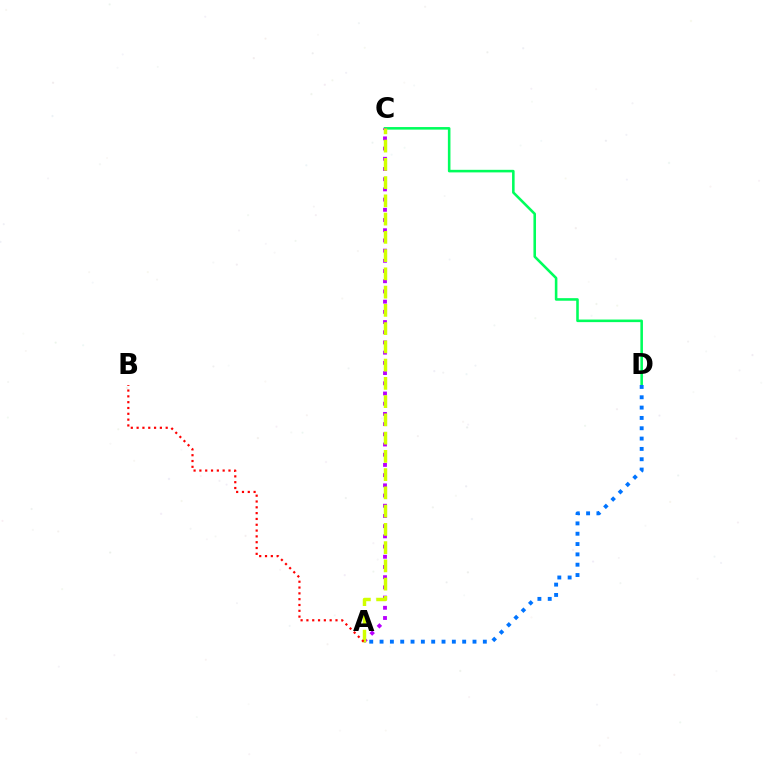{('C', 'D'): [{'color': '#00ff5c', 'line_style': 'solid', 'thickness': 1.85}], ('A', 'C'): [{'color': '#b900ff', 'line_style': 'dotted', 'thickness': 2.77}, {'color': '#d1ff00', 'line_style': 'dashed', 'thickness': 2.48}], ('A', 'B'): [{'color': '#ff0000', 'line_style': 'dotted', 'thickness': 1.58}], ('A', 'D'): [{'color': '#0074ff', 'line_style': 'dotted', 'thickness': 2.81}]}